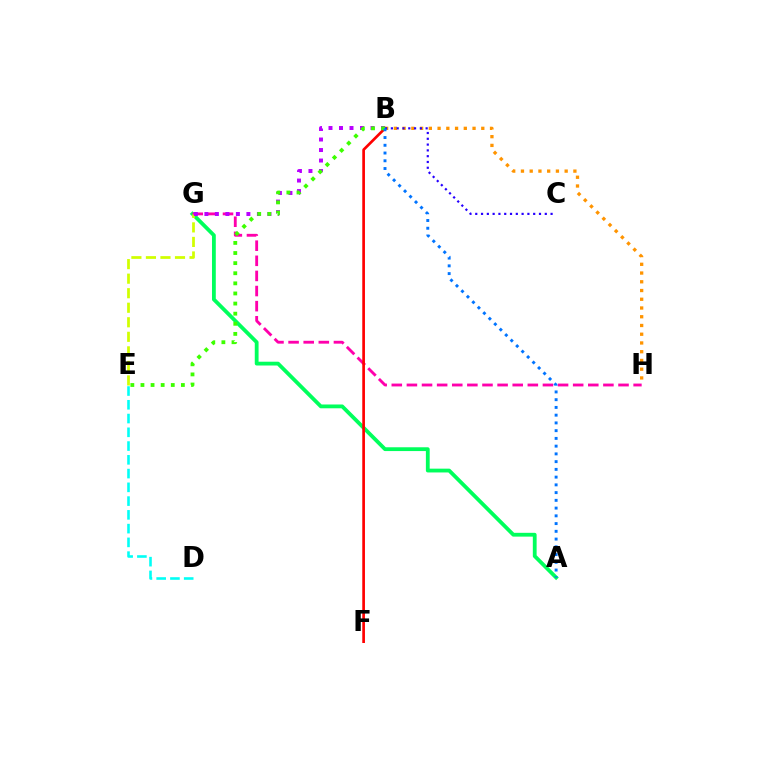{('D', 'E'): [{'color': '#00fff6', 'line_style': 'dashed', 'thickness': 1.87}], ('A', 'G'): [{'color': '#00ff5c', 'line_style': 'solid', 'thickness': 2.74}], ('G', 'H'): [{'color': '#ff00ac', 'line_style': 'dashed', 'thickness': 2.05}], ('E', 'G'): [{'color': '#d1ff00', 'line_style': 'dashed', 'thickness': 1.97}], ('B', 'F'): [{'color': '#ff0000', 'line_style': 'solid', 'thickness': 1.93}], ('B', 'H'): [{'color': '#ff9400', 'line_style': 'dotted', 'thickness': 2.37}], ('B', 'G'): [{'color': '#b900ff', 'line_style': 'dotted', 'thickness': 2.85}], ('B', 'C'): [{'color': '#2500ff', 'line_style': 'dotted', 'thickness': 1.57}], ('B', 'E'): [{'color': '#3dff00', 'line_style': 'dotted', 'thickness': 2.75}], ('A', 'B'): [{'color': '#0074ff', 'line_style': 'dotted', 'thickness': 2.1}]}